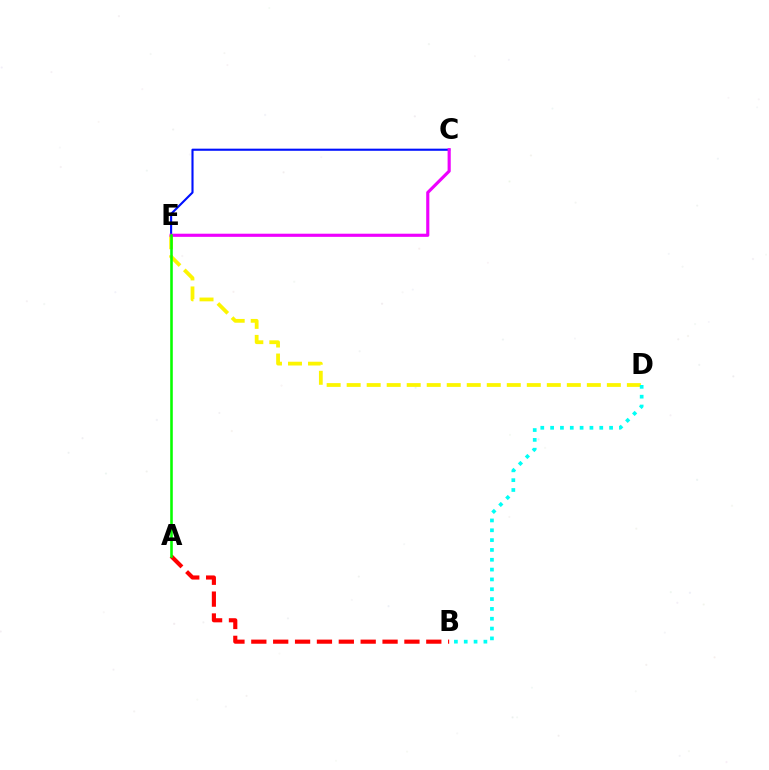{('C', 'E'): [{'color': '#0010ff', 'line_style': 'solid', 'thickness': 1.53}, {'color': '#ee00ff', 'line_style': 'solid', 'thickness': 2.26}], ('D', 'E'): [{'color': '#fcf500', 'line_style': 'dashed', 'thickness': 2.72}], ('B', 'D'): [{'color': '#00fff6', 'line_style': 'dotted', 'thickness': 2.67}], ('A', 'B'): [{'color': '#ff0000', 'line_style': 'dashed', 'thickness': 2.97}], ('A', 'E'): [{'color': '#08ff00', 'line_style': 'solid', 'thickness': 1.86}]}